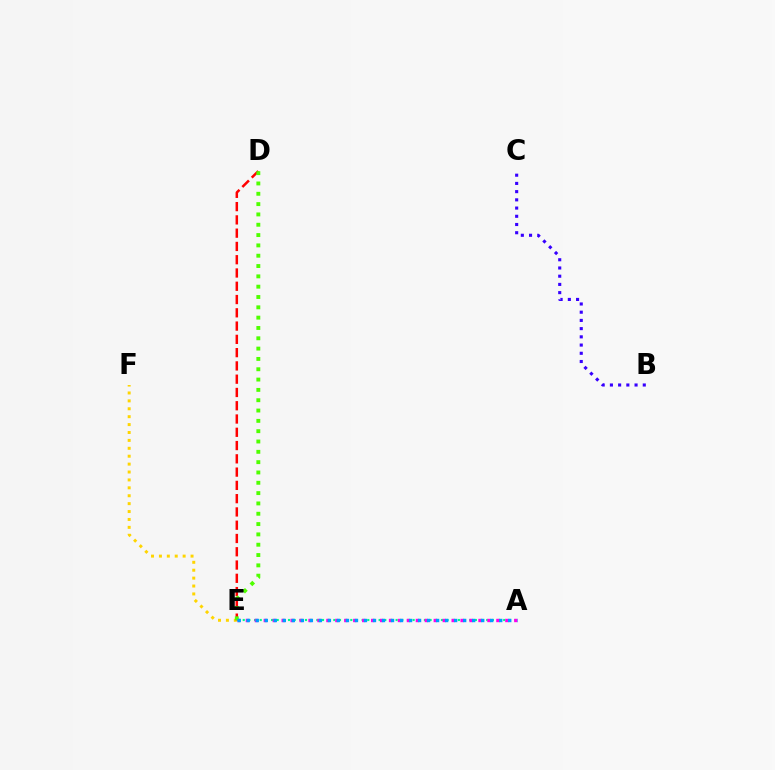{('E', 'F'): [{'color': '#ffd500', 'line_style': 'dotted', 'thickness': 2.15}], ('D', 'E'): [{'color': '#ff0000', 'line_style': 'dashed', 'thickness': 1.8}, {'color': '#4fff00', 'line_style': 'dotted', 'thickness': 2.8}], ('B', 'C'): [{'color': '#3700ff', 'line_style': 'dotted', 'thickness': 2.23}], ('A', 'E'): [{'color': '#00ff86', 'line_style': 'dotted', 'thickness': 1.54}, {'color': '#ff00ed', 'line_style': 'dotted', 'thickness': 2.43}, {'color': '#009eff', 'line_style': 'dotted', 'thickness': 2.45}]}